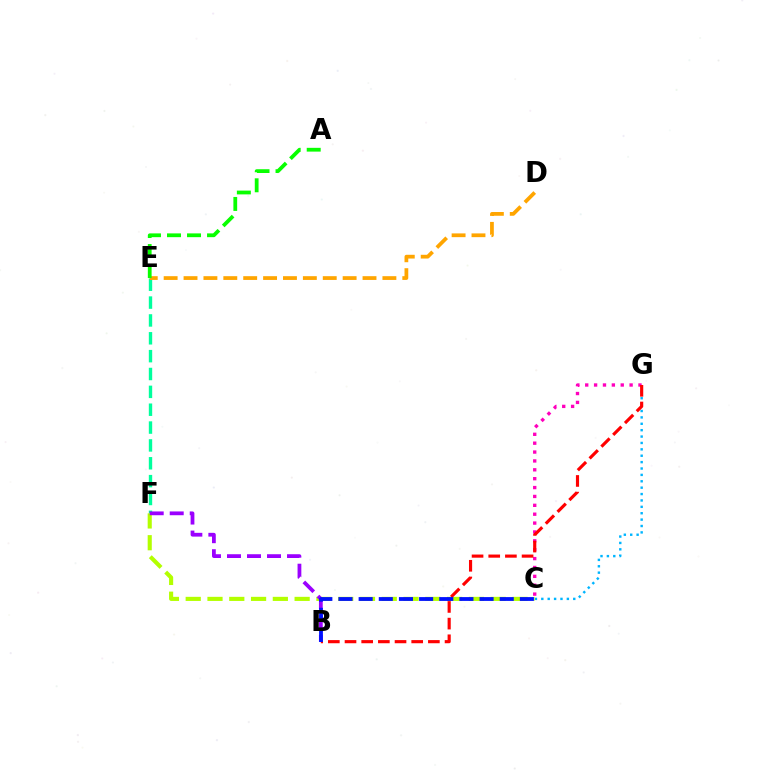{('C', 'G'): [{'color': '#00b5ff', 'line_style': 'dotted', 'thickness': 1.74}, {'color': '#ff00bd', 'line_style': 'dotted', 'thickness': 2.41}], ('E', 'F'): [{'color': '#00ff9d', 'line_style': 'dashed', 'thickness': 2.43}], ('D', 'E'): [{'color': '#ffa500', 'line_style': 'dashed', 'thickness': 2.7}], ('C', 'F'): [{'color': '#b3ff00', 'line_style': 'dashed', 'thickness': 2.96}], ('B', 'F'): [{'color': '#9b00ff', 'line_style': 'dashed', 'thickness': 2.72}], ('B', 'G'): [{'color': '#ff0000', 'line_style': 'dashed', 'thickness': 2.26}], ('A', 'E'): [{'color': '#08ff00', 'line_style': 'dashed', 'thickness': 2.72}], ('B', 'C'): [{'color': '#0010ff', 'line_style': 'dashed', 'thickness': 2.74}]}